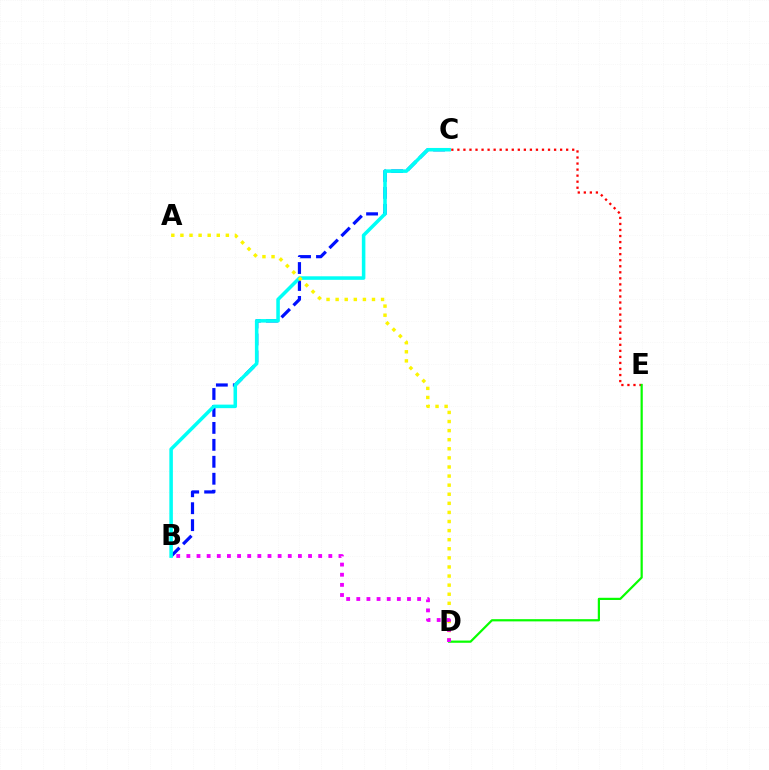{('B', 'C'): [{'color': '#0010ff', 'line_style': 'dashed', 'thickness': 2.3}, {'color': '#00fff6', 'line_style': 'solid', 'thickness': 2.54}], ('A', 'D'): [{'color': '#fcf500', 'line_style': 'dotted', 'thickness': 2.47}], ('C', 'E'): [{'color': '#ff0000', 'line_style': 'dotted', 'thickness': 1.64}], ('D', 'E'): [{'color': '#08ff00', 'line_style': 'solid', 'thickness': 1.59}], ('B', 'D'): [{'color': '#ee00ff', 'line_style': 'dotted', 'thickness': 2.75}]}